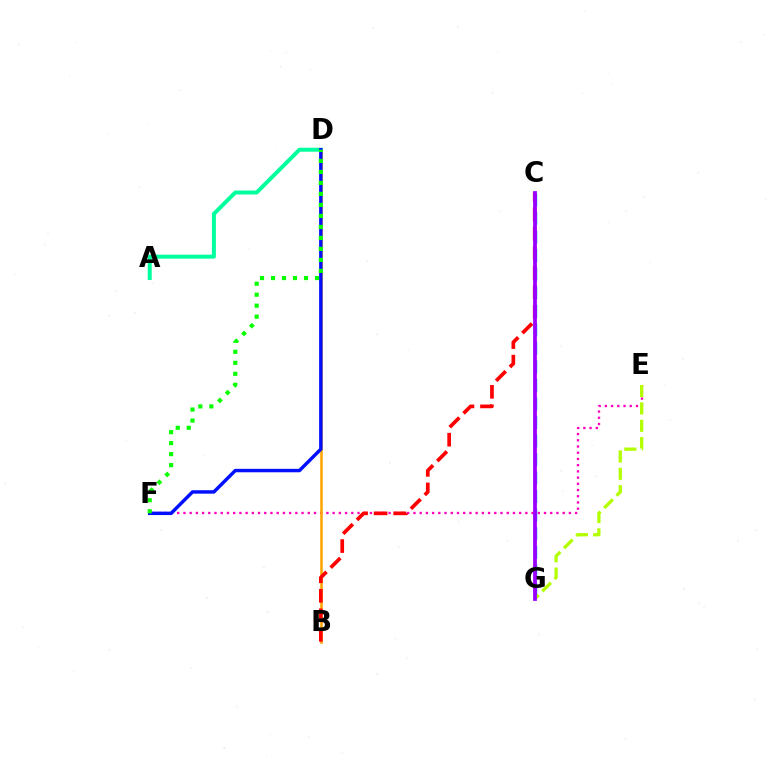{('E', 'F'): [{'color': '#ff00bd', 'line_style': 'dotted', 'thickness': 1.69}], ('A', 'D'): [{'color': '#00ff9d', 'line_style': 'solid', 'thickness': 2.86}], ('B', 'D'): [{'color': '#ffa500', 'line_style': 'solid', 'thickness': 1.84}], ('C', 'G'): [{'color': '#00b5ff', 'line_style': 'dashed', 'thickness': 2.52}, {'color': '#9b00ff', 'line_style': 'solid', 'thickness': 2.73}], ('E', 'G'): [{'color': '#b3ff00', 'line_style': 'dashed', 'thickness': 2.36}], ('B', 'C'): [{'color': '#ff0000', 'line_style': 'dashed', 'thickness': 2.65}], ('D', 'F'): [{'color': '#0010ff', 'line_style': 'solid', 'thickness': 2.48}, {'color': '#08ff00', 'line_style': 'dotted', 'thickness': 2.99}]}